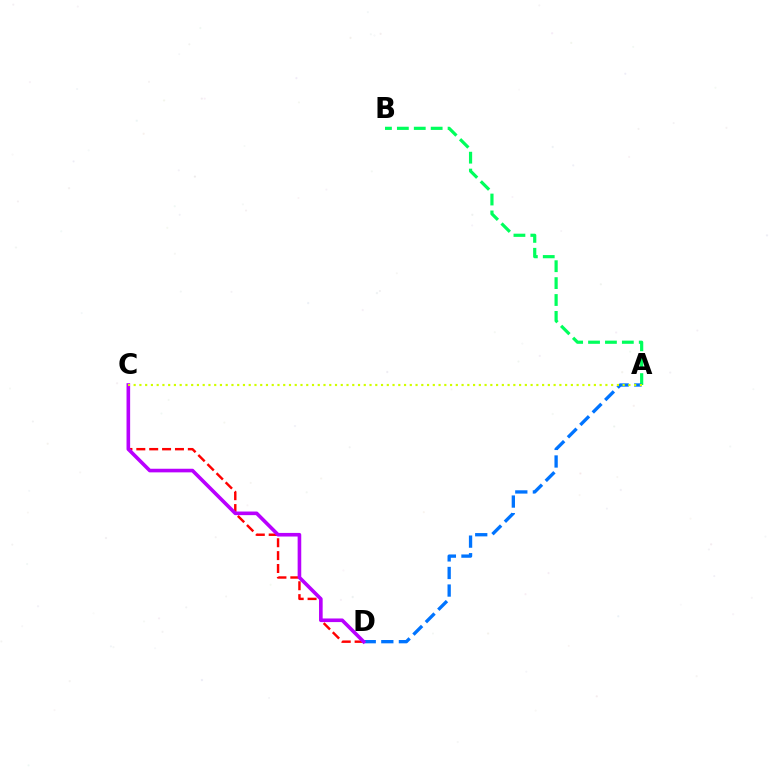{('A', 'B'): [{'color': '#00ff5c', 'line_style': 'dashed', 'thickness': 2.3}], ('C', 'D'): [{'color': '#ff0000', 'line_style': 'dashed', 'thickness': 1.75}, {'color': '#b900ff', 'line_style': 'solid', 'thickness': 2.6}], ('A', 'D'): [{'color': '#0074ff', 'line_style': 'dashed', 'thickness': 2.39}], ('A', 'C'): [{'color': '#d1ff00', 'line_style': 'dotted', 'thickness': 1.56}]}